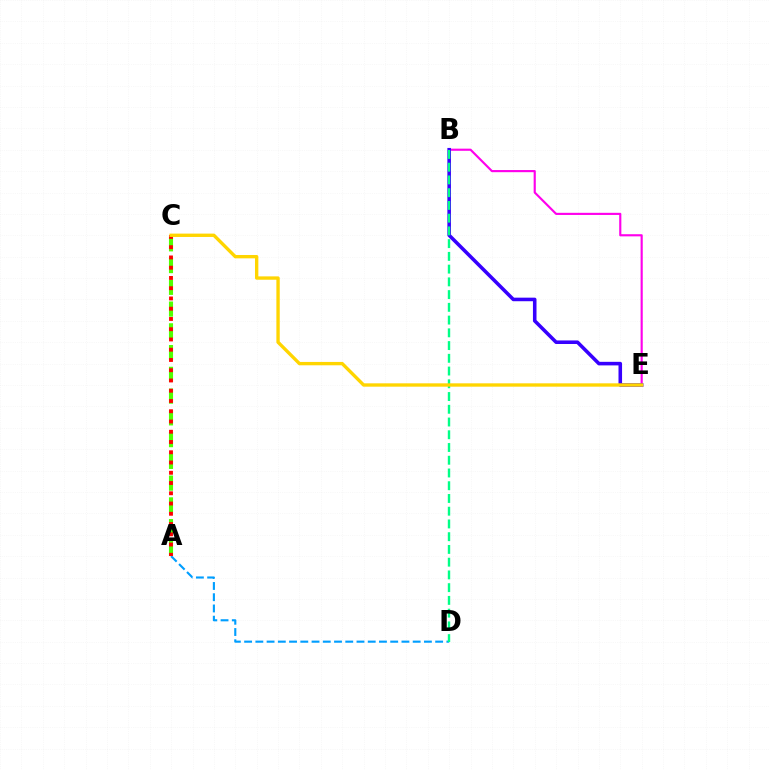{('B', 'E'): [{'color': '#ff00ed', 'line_style': 'solid', 'thickness': 1.55}, {'color': '#3700ff', 'line_style': 'solid', 'thickness': 2.57}], ('A', 'D'): [{'color': '#009eff', 'line_style': 'dashed', 'thickness': 1.53}], ('A', 'C'): [{'color': '#4fff00', 'line_style': 'dashed', 'thickness': 2.96}, {'color': '#ff0000', 'line_style': 'dotted', 'thickness': 2.79}], ('B', 'D'): [{'color': '#00ff86', 'line_style': 'dashed', 'thickness': 1.73}], ('C', 'E'): [{'color': '#ffd500', 'line_style': 'solid', 'thickness': 2.41}]}